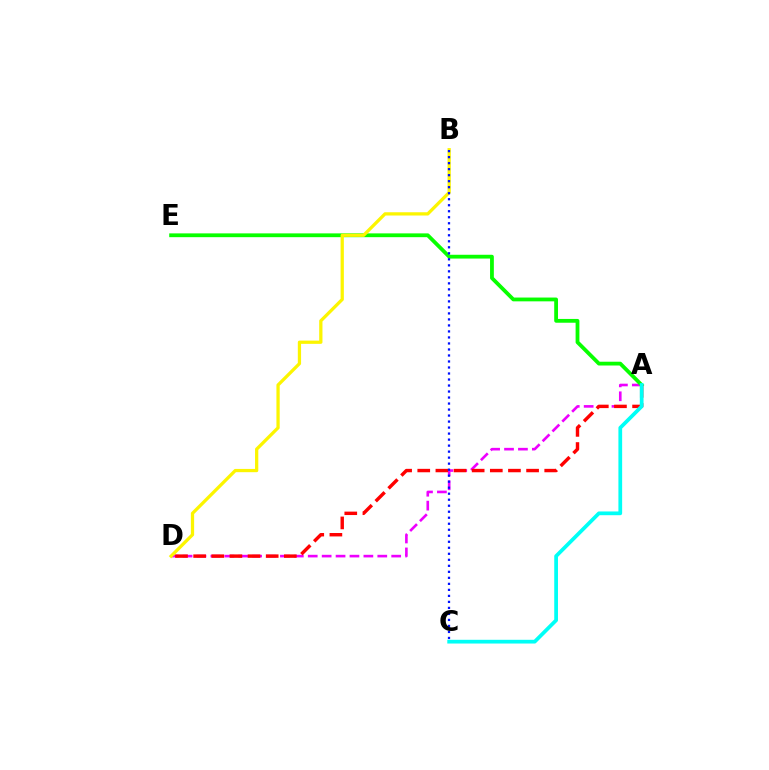{('A', 'D'): [{'color': '#ee00ff', 'line_style': 'dashed', 'thickness': 1.89}, {'color': '#ff0000', 'line_style': 'dashed', 'thickness': 2.46}], ('A', 'E'): [{'color': '#08ff00', 'line_style': 'solid', 'thickness': 2.73}], ('B', 'D'): [{'color': '#fcf500', 'line_style': 'solid', 'thickness': 2.35}], ('A', 'C'): [{'color': '#00fff6', 'line_style': 'solid', 'thickness': 2.69}], ('B', 'C'): [{'color': '#0010ff', 'line_style': 'dotted', 'thickness': 1.63}]}